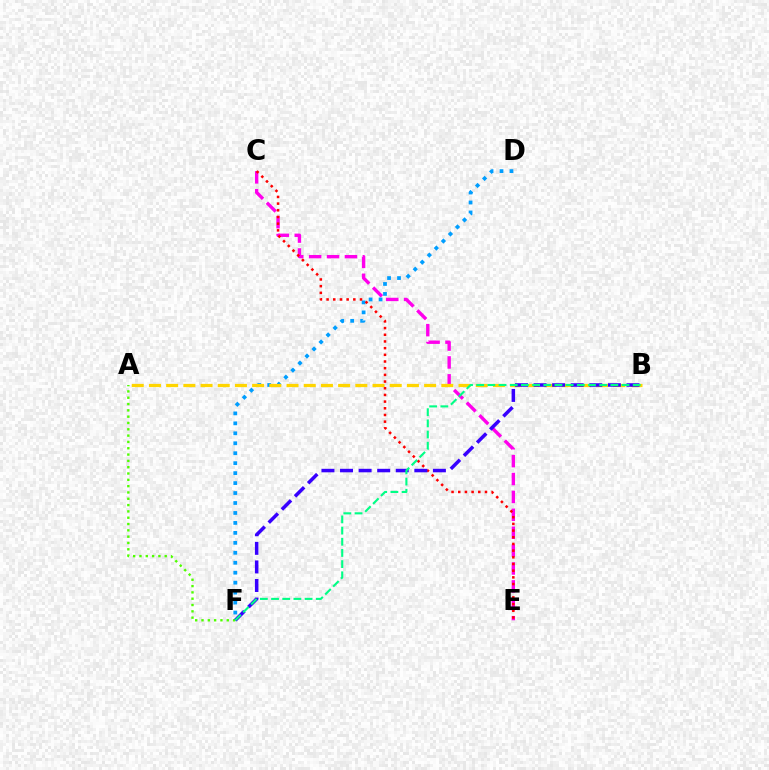{('C', 'E'): [{'color': '#ff00ed', 'line_style': 'dashed', 'thickness': 2.43}, {'color': '#ff0000', 'line_style': 'dotted', 'thickness': 1.82}], ('D', 'F'): [{'color': '#009eff', 'line_style': 'dotted', 'thickness': 2.71}], ('A', 'F'): [{'color': '#4fff00', 'line_style': 'dotted', 'thickness': 1.72}], ('A', 'B'): [{'color': '#ffd500', 'line_style': 'dashed', 'thickness': 2.34}], ('B', 'F'): [{'color': '#3700ff', 'line_style': 'dashed', 'thickness': 2.52}, {'color': '#00ff86', 'line_style': 'dashed', 'thickness': 1.52}]}